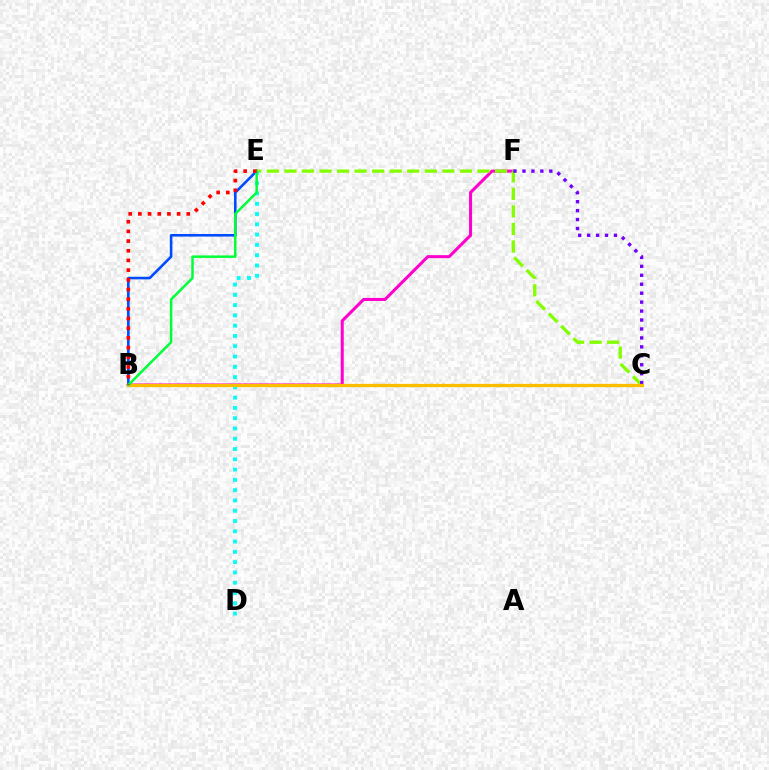{('B', 'E'): [{'color': '#004bff', 'line_style': 'solid', 'thickness': 1.88}, {'color': '#00ff39', 'line_style': 'solid', 'thickness': 1.79}, {'color': '#ff0000', 'line_style': 'dotted', 'thickness': 2.63}], ('B', 'F'): [{'color': '#ff00cf', 'line_style': 'solid', 'thickness': 2.19}], ('C', 'E'): [{'color': '#84ff00', 'line_style': 'dashed', 'thickness': 2.38}], ('D', 'E'): [{'color': '#00fff6', 'line_style': 'dotted', 'thickness': 2.79}], ('C', 'F'): [{'color': '#7200ff', 'line_style': 'dotted', 'thickness': 2.43}], ('B', 'C'): [{'color': '#ffbd00', 'line_style': 'solid', 'thickness': 2.35}]}